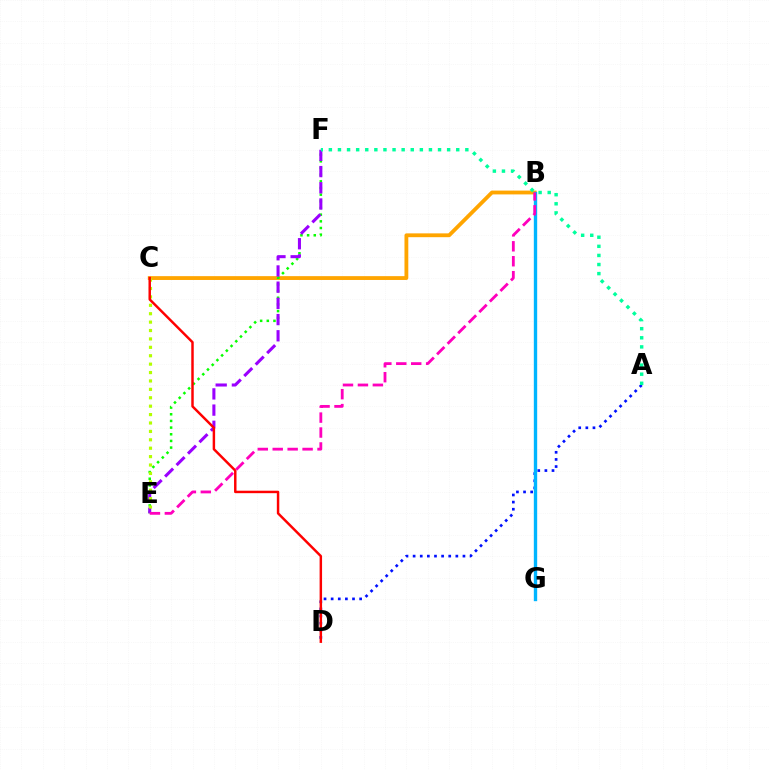{('A', 'D'): [{'color': '#0010ff', 'line_style': 'dotted', 'thickness': 1.93}], ('B', 'C'): [{'color': '#ffa500', 'line_style': 'solid', 'thickness': 2.75}], ('E', 'F'): [{'color': '#08ff00', 'line_style': 'dotted', 'thickness': 1.81}, {'color': '#9b00ff', 'line_style': 'dashed', 'thickness': 2.2}], ('B', 'G'): [{'color': '#00b5ff', 'line_style': 'solid', 'thickness': 2.42}], ('C', 'E'): [{'color': '#b3ff00', 'line_style': 'dotted', 'thickness': 2.28}], ('C', 'D'): [{'color': '#ff0000', 'line_style': 'solid', 'thickness': 1.77}], ('B', 'E'): [{'color': '#ff00bd', 'line_style': 'dashed', 'thickness': 2.03}], ('A', 'F'): [{'color': '#00ff9d', 'line_style': 'dotted', 'thickness': 2.47}]}